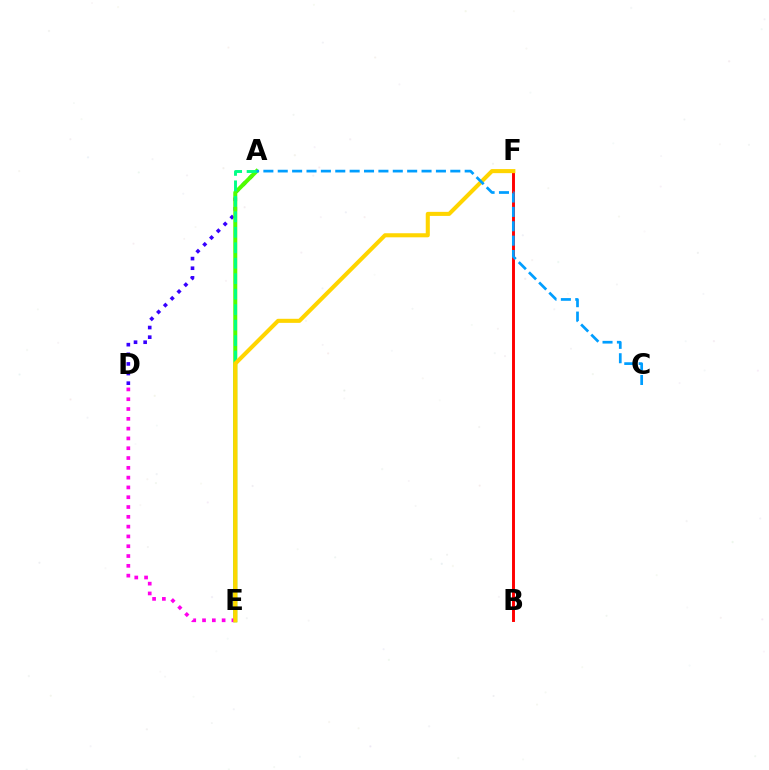{('A', 'D'): [{'color': '#3700ff', 'line_style': 'dotted', 'thickness': 2.62}], ('A', 'E'): [{'color': '#4fff00', 'line_style': 'solid', 'thickness': 2.89}, {'color': '#00ff86', 'line_style': 'dashed', 'thickness': 2.1}], ('D', 'E'): [{'color': '#ff00ed', 'line_style': 'dotted', 'thickness': 2.66}], ('B', 'F'): [{'color': '#ff0000', 'line_style': 'solid', 'thickness': 2.11}], ('E', 'F'): [{'color': '#ffd500', 'line_style': 'solid', 'thickness': 2.93}], ('A', 'C'): [{'color': '#009eff', 'line_style': 'dashed', 'thickness': 1.95}]}